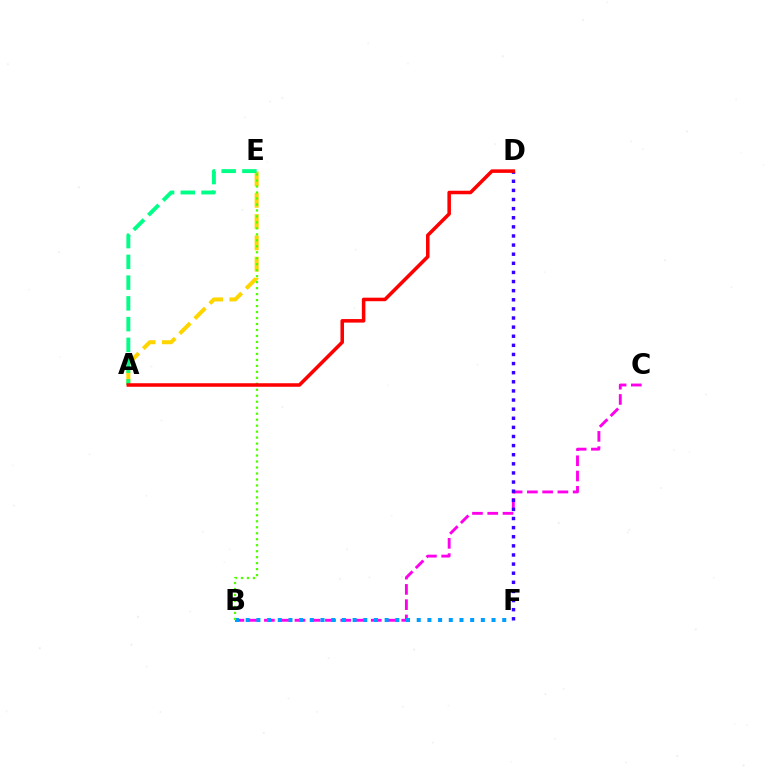{('B', 'C'): [{'color': '#ff00ed', 'line_style': 'dashed', 'thickness': 2.07}], ('A', 'E'): [{'color': '#ffd500', 'line_style': 'dashed', 'thickness': 2.89}, {'color': '#00ff86', 'line_style': 'dashed', 'thickness': 2.82}], ('D', 'F'): [{'color': '#3700ff', 'line_style': 'dotted', 'thickness': 2.48}], ('B', 'F'): [{'color': '#009eff', 'line_style': 'dotted', 'thickness': 2.9}], ('B', 'E'): [{'color': '#4fff00', 'line_style': 'dotted', 'thickness': 1.62}], ('A', 'D'): [{'color': '#ff0000', 'line_style': 'solid', 'thickness': 2.54}]}